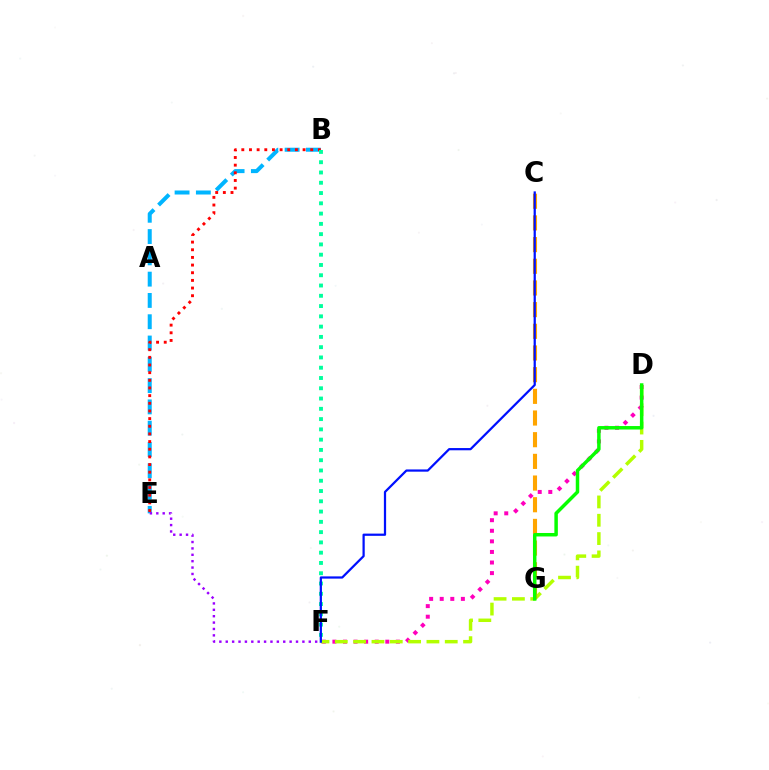{('B', 'E'): [{'color': '#00b5ff', 'line_style': 'dashed', 'thickness': 2.89}, {'color': '#ff0000', 'line_style': 'dotted', 'thickness': 2.08}], ('D', 'F'): [{'color': '#ff00bd', 'line_style': 'dotted', 'thickness': 2.88}, {'color': '#b3ff00', 'line_style': 'dashed', 'thickness': 2.49}], ('E', 'F'): [{'color': '#9b00ff', 'line_style': 'dotted', 'thickness': 1.74}], ('C', 'G'): [{'color': '#ffa500', 'line_style': 'dashed', 'thickness': 2.94}], ('B', 'F'): [{'color': '#00ff9d', 'line_style': 'dotted', 'thickness': 2.79}], ('C', 'F'): [{'color': '#0010ff', 'line_style': 'solid', 'thickness': 1.61}], ('D', 'G'): [{'color': '#08ff00', 'line_style': 'solid', 'thickness': 2.5}]}